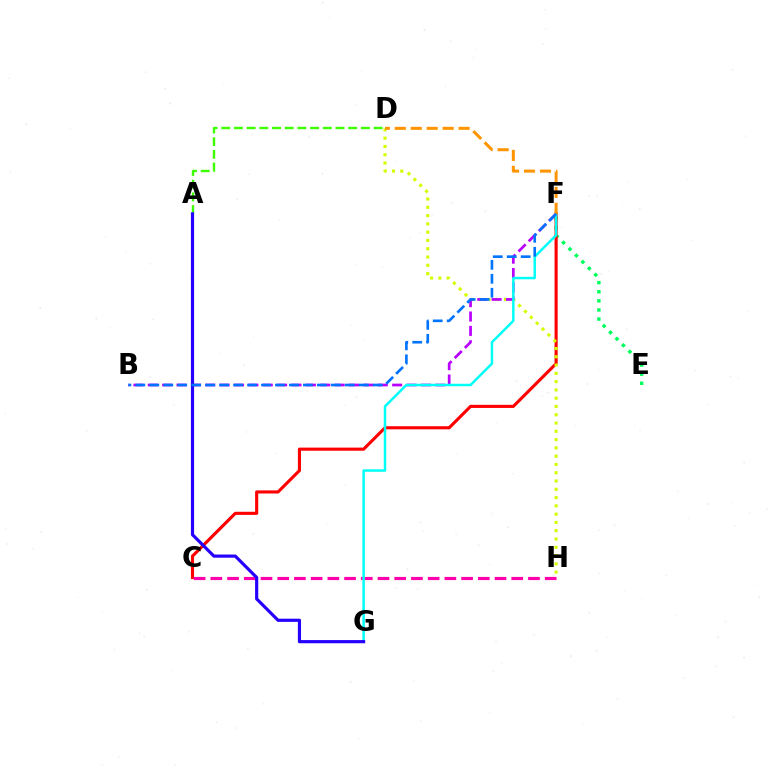{('E', 'F'): [{'color': '#00ff5c', 'line_style': 'dotted', 'thickness': 2.47}], ('C', 'F'): [{'color': '#ff0000', 'line_style': 'solid', 'thickness': 2.25}], ('C', 'H'): [{'color': '#ff00ac', 'line_style': 'dashed', 'thickness': 2.27}], ('D', 'H'): [{'color': '#d1ff00', 'line_style': 'dotted', 'thickness': 2.25}], ('A', 'D'): [{'color': '#3dff00', 'line_style': 'dashed', 'thickness': 1.72}], ('B', 'F'): [{'color': '#b900ff', 'line_style': 'dashed', 'thickness': 1.95}, {'color': '#0074ff', 'line_style': 'dashed', 'thickness': 1.9}], ('F', 'G'): [{'color': '#00fff6', 'line_style': 'solid', 'thickness': 1.78}], ('A', 'G'): [{'color': '#2500ff', 'line_style': 'solid', 'thickness': 2.28}], ('D', 'F'): [{'color': '#ff9400', 'line_style': 'dashed', 'thickness': 2.17}]}